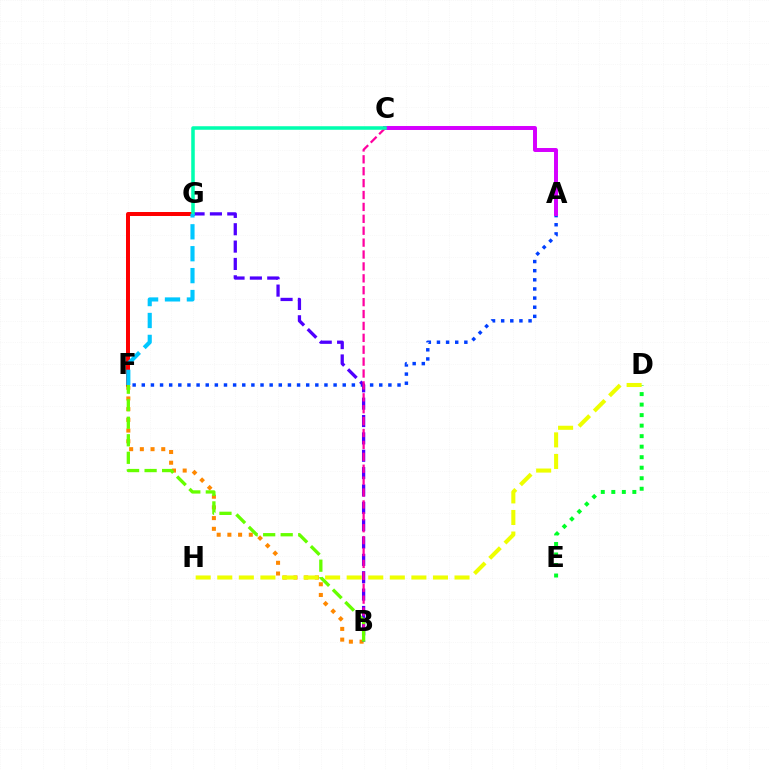{('F', 'G'): [{'color': '#ff0000', 'line_style': 'solid', 'thickness': 2.87}, {'color': '#00c7ff', 'line_style': 'dashed', 'thickness': 2.98}], ('A', 'F'): [{'color': '#003fff', 'line_style': 'dotted', 'thickness': 2.48}], ('B', 'F'): [{'color': '#ff8800', 'line_style': 'dotted', 'thickness': 2.91}, {'color': '#66ff00', 'line_style': 'dashed', 'thickness': 2.38}], ('D', 'E'): [{'color': '#00ff27', 'line_style': 'dotted', 'thickness': 2.86}], ('B', 'G'): [{'color': '#4f00ff', 'line_style': 'dashed', 'thickness': 2.36}], ('A', 'C'): [{'color': '#d600ff', 'line_style': 'solid', 'thickness': 2.85}], ('B', 'C'): [{'color': '#ff00a0', 'line_style': 'dashed', 'thickness': 1.62}], ('C', 'G'): [{'color': '#00ffaf', 'line_style': 'solid', 'thickness': 2.55}], ('D', 'H'): [{'color': '#eeff00', 'line_style': 'dashed', 'thickness': 2.93}]}